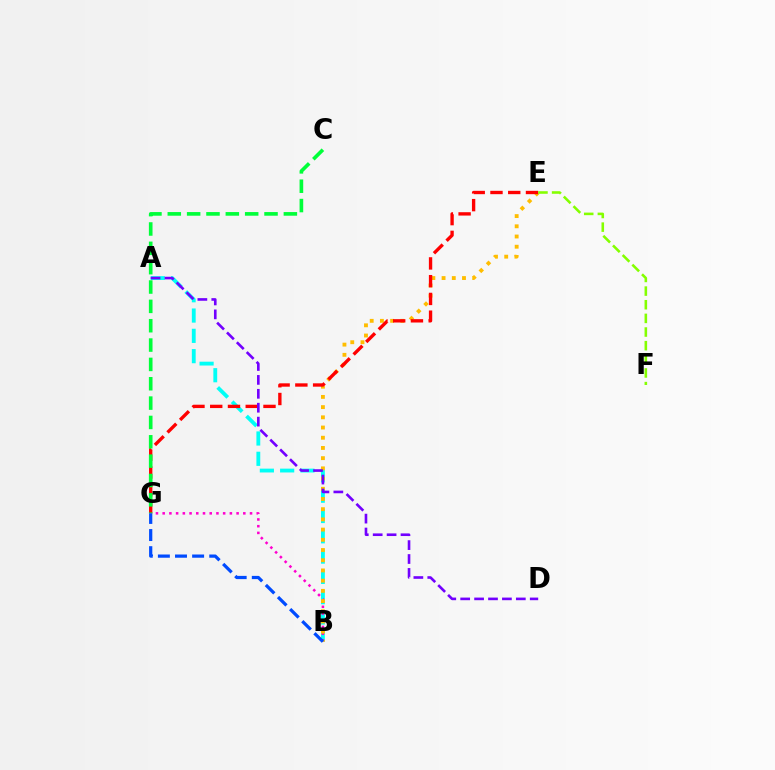{('A', 'B'): [{'color': '#00fff6', 'line_style': 'dashed', 'thickness': 2.76}], ('B', 'G'): [{'color': '#ff00cf', 'line_style': 'dotted', 'thickness': 1.83}, {'color': '#004bff', 'line_style': 'dashed', 'thickness': 2.33}], ('B', 'E'): [{'color': '#ffbd00', 'line_style': 'dotted', 'thickness': 2.77}], ('E', 'G'): [{'color': '#ff0000', 'line_style': 'dashed', 'thickness': 2.41}], ('C', 'G'): [{'color': '#00ff39', 'line_style': 'dashed', 'thickness': 2.63}], ('A', 'D'): [{'color': '#7200ff', 'line_style': 'dashed', 'thickness': 1.89}], ('E', 'F'): [{'color': '#84ff00', 'line_style': 'dashed', 'thickness': 1.85}]}